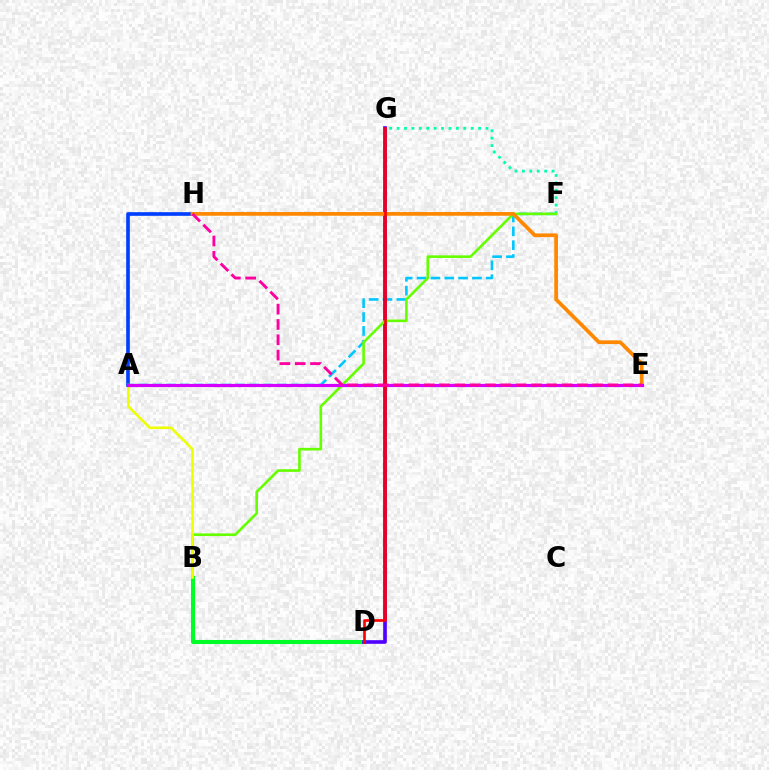{('B', 'D'): [{'color': '#00ff27', 'line_style': 'solid', 'thickness': 2.93}], ('A', 'F'): [{'color': '#00c7ff', 'line_style': 'dashed', 'thickness': 1.88}], ('D', 'G'): [{'color': '#4f00ff', 'line_style': 'solid', 'thickness': 2.62}, {'color': '#ff0000', 'line_style': 'solid', 'thickness': 1.9}], ('A', 'H'): [{'color': '#003fff', 'line_style': 'solid', 'thickness': 2.63}], ('F', 'G'): [{'color': '#00ffaf', 'line_style': 'dotted', 'thickness': 2.01}], ('B', 'F'): [{'color': '#66ff00', 'line_style': 'solid', 'thickness': 1.89}], ('A', 'B'): [{'color': '#eeff00', 'line_style': 'solid', 'thickness': 1.83}], ('E', 'H'): [{'color': '#ff8800', 'line_style': 'solid', 'thickness': 2.67}, {'color': '#ff00a0', 'line_style': 'dashed', 'thickness': 2.08}], ('A', 'E'): [{'color': '#d600ff', 'line_style': 'solid', 'thickness': 2.29}]}